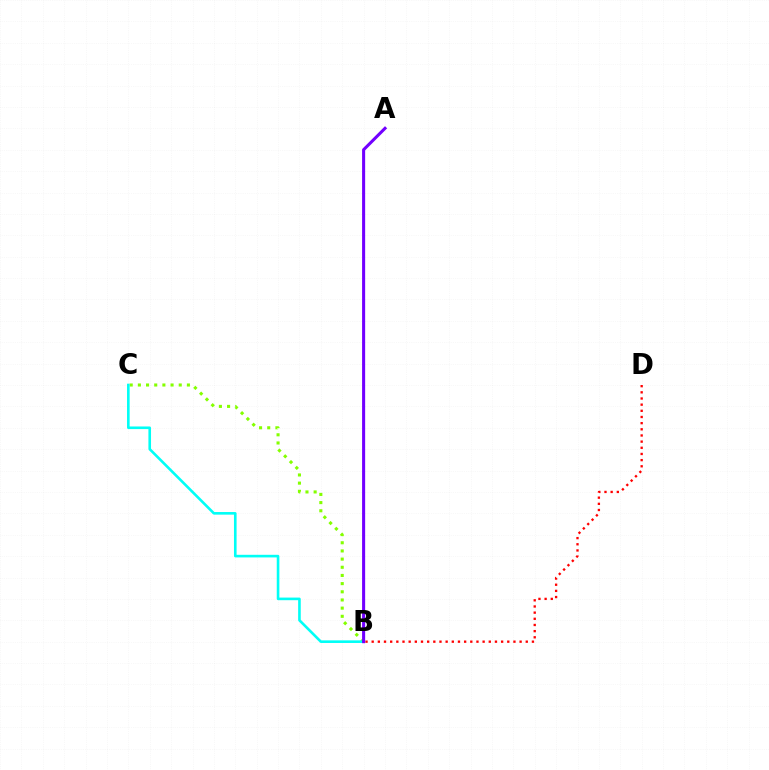{('B', 'D'): [{'color': '#ff0000', 'line_style': 'dotted', 'thickness': 1.67}], ('B', 'C'): [{'color': '#84ff00', 'line_style': 'dotted', 'thickness': 2.22}, {'color': '#00fff6', 'line_style': 'solid', 'thickness': 1.88}], ('A', 'B'): [{'color': '#7200ff', 'line_style': 'solid', 'thickness': 2.2}]}